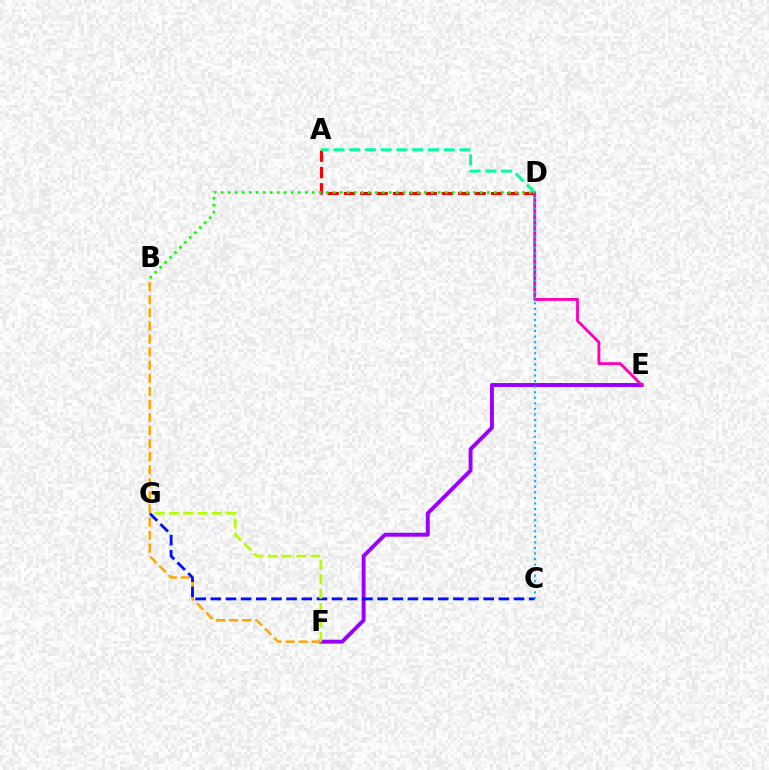{('A', 'D'): [{'color': '#ff0000', 'line_style': 'dashed', 'thickness': 2.22}, {'color': '#00ff9d', 'line_style': 'dashed', 'thickness': 2.14}], ('E', 'F'): [{'color': '#9b00ff', 'line_style': 'solid', 'thickness': 2.82}], ('B', 'F'): [{'color': '#ffa500', 'line_style': 'dashed', 'thickness': 1.78}], ('D', 'E'): [{'color': '#ff00bd', 'line_style': 'solid', 'thickness': 2.05}], ('C', 'G'): [{'color': '#0010ff', 'line_style': 'dashed', 'thickness': 2.06}], ('F', 'G'): [{'color': '#b3ff00', 'line_style': 'dashed', 'thickness': 1.95}], ('C', 'D'): [{'color': '#00b5ff', 'line_style': 'dotted', 'thickness': 1.51}], ('B', 'D'): [{'color': '#08ff00', 'line_style': 'dotted', 'thickness': 1.9}]}